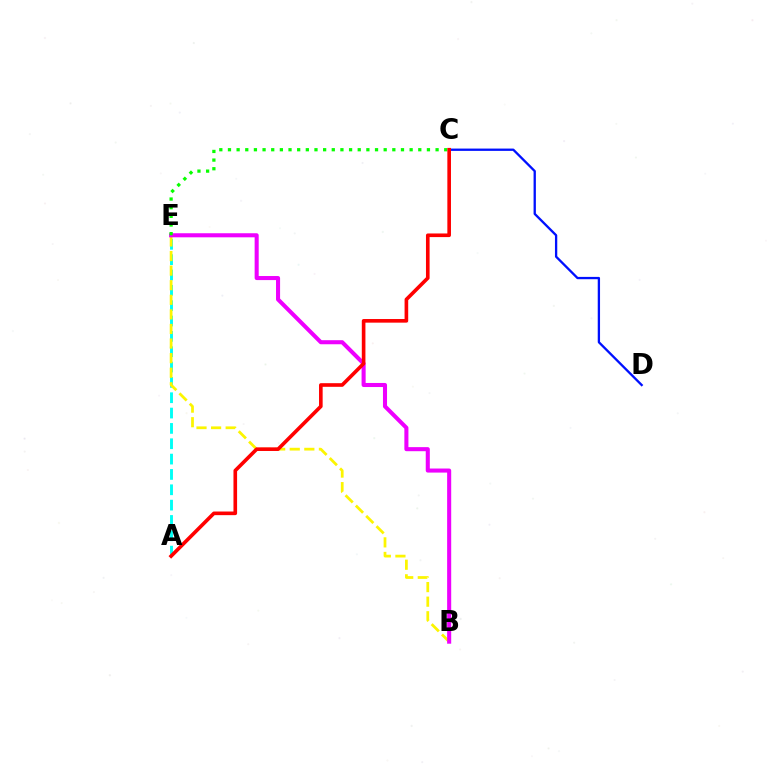{('A', 'E'): [{'color': '#00fff6', 'line_style': 'dashed', 'thickness': 2.08}], ('B', 'E'): [{'color': '#fcf500', 'line_style': 'dashed', 'thickness': 1.98}, {'color': '#ee00ff', 'line_style': 'solid', 'thickness': 2.92}], ('C', 'D'): [{'color': '#0010ff', 'line_style': 'solid', 'thickness': 1.66}], ('C', 'E'): [{'color': '#08ff00', 'line_style': 'dotted', 'thickness': 2.35}], ('A', 'C'): [{'color': '#ff0000', 'line_style': 'solid', 'thickness': 2.61}]}